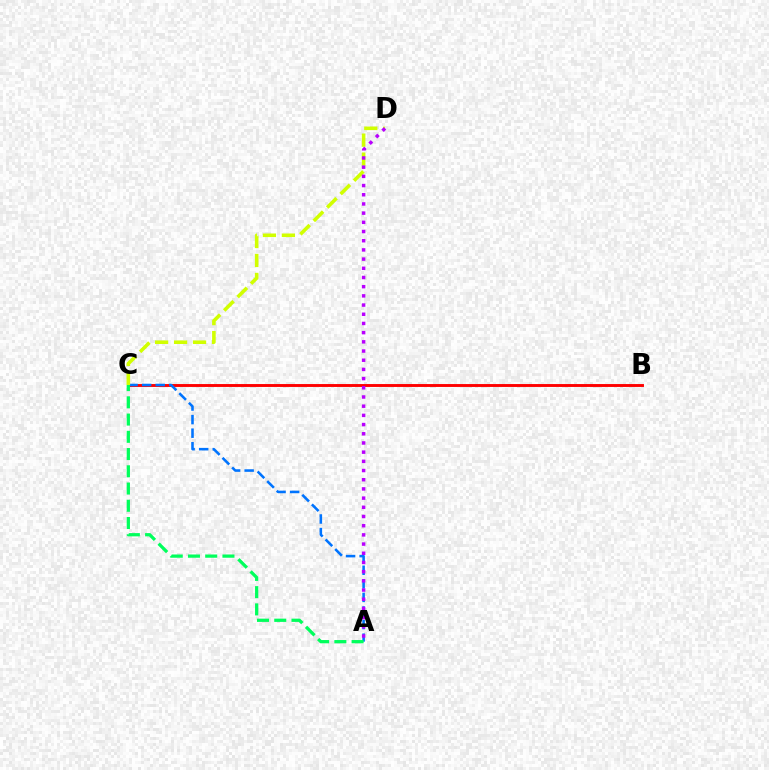{('B', 'C'): [{'color': '#ff0000', 'line_style': 'solid', 'thickness': 2.09}], ('A', 'C'): [{'color': '#0074ff', 'line_style': 'dashed', 'thickness': 1.85}, {'color': '#00ff5c', 'line_style': 'dashed', 'thickness': 2.34}], ('C', 'D'): [{'color': '#d1ff00', 'line_style': 'dashed', 'thickness': 2.58}], ('A', 'D'): [{'color': '#b900ff', 'line_style': 'dotted', 'thickness': 2.5}]}